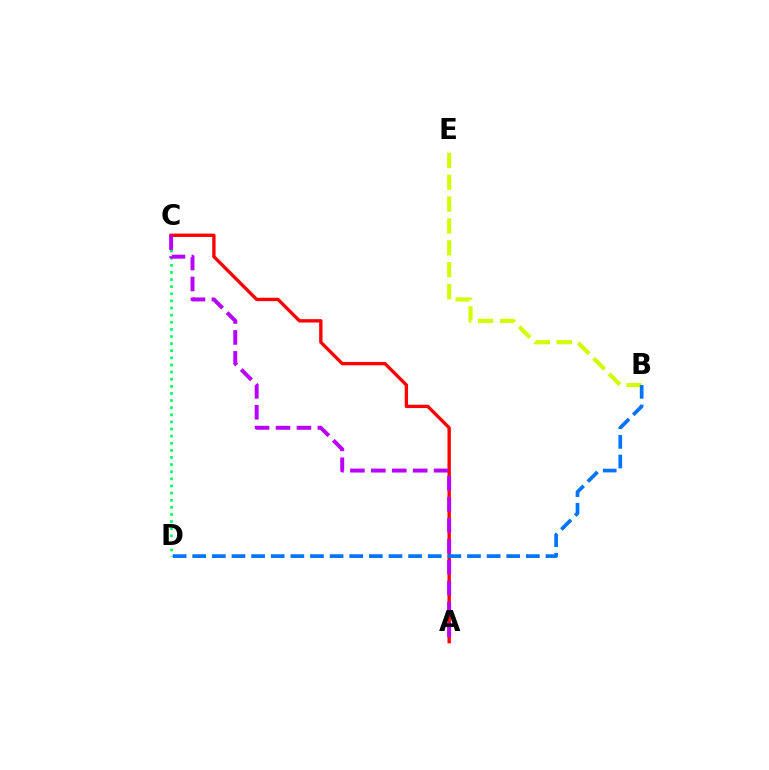{('C', 'D'): [{'color': '#00ff5c', 'line_style': 'dotted', 'thickness': 1.93}], ('A', 'C'): [{'color': '#ff0000', 'line_style': 'solid', 'thickness': 2.42}, {'color': '#b900ff', 'line_style': 'dashed', 'thickness': 2.84}], ('B', 'E'): [{'color': '#d1ff00', 'line_style': 'dashed', 'thickness': 2.97}], ('B', 'D'): [{'color': '#0074ff', 'line_style': 'dashed', 'thickness': 2.67}]}